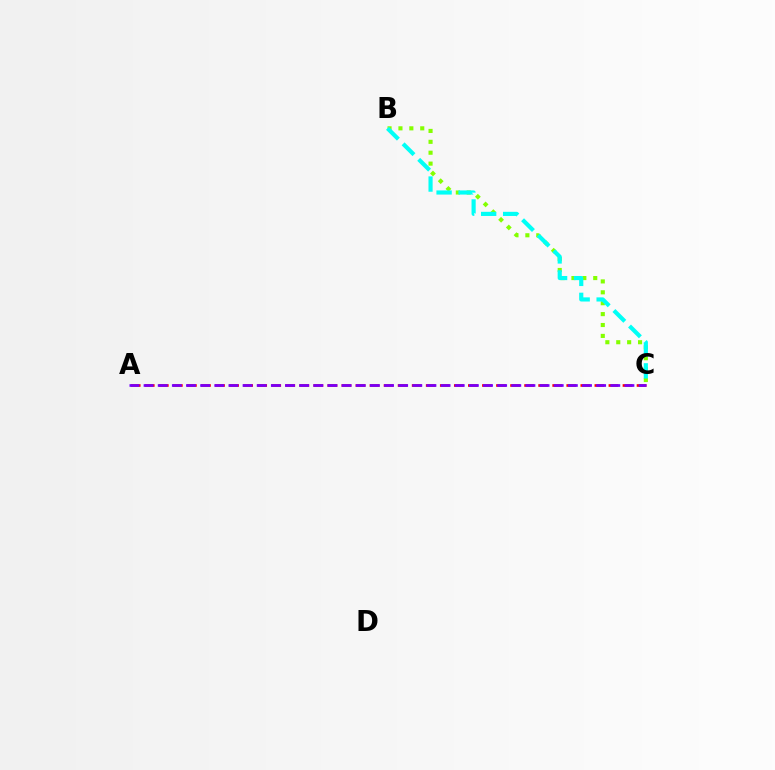{('B', 'C'): [{'color': '#84ff00', 'line_style': 'dotted', 'thickness': 2.96}, {'color': '#00fff6', 'line_style': 'dashed', 'thickness': 2.99}], ('A', 'C'): [{'color': '#ff0000', 'line_style': 'dashed', 'thickness': 1.91}, {'color': '#7200ff', 'line_style': 'dashed', 'thickness': 1.92}]}